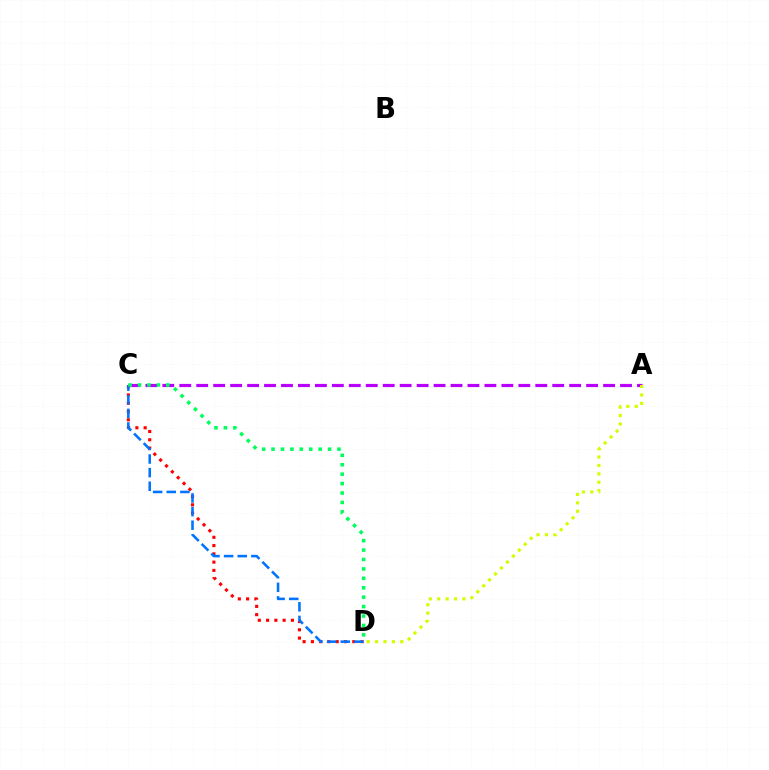{('C', 'D'): [{'color': '#ff0000', 'line_style': 'dotted', 'thickness': 2.25}, {'color': '#0074ff', 'line_style': 'dashed', 'thickness': 1.85}, {'color': '#00ff5c', 'line_style': 'dotted', 'thickness': 2.56}], ('A', 'C'): [{'color': '#b900ff', 'line_style': 'dashed', 'thickness': 2.3}], ('A', 'D'): [{'color': '#d1ff00', 'line_style': 'dotted', 'thickness': 2.28}]}